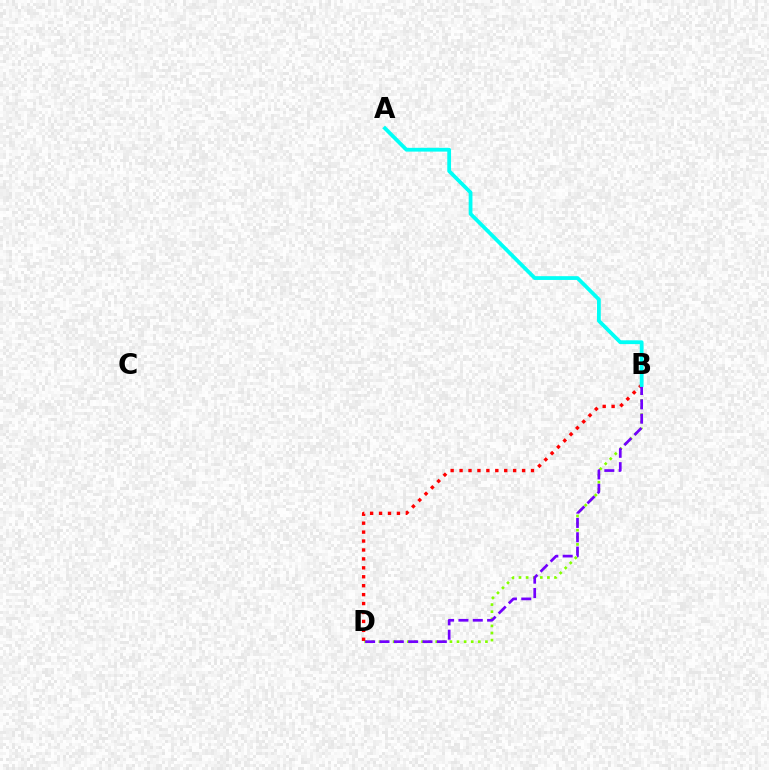{('B', 'D'): [{'color': '#84ff00', 'line_style': 'dotted', 'thickness': 1.93}, {'color': '#ff0000', 'line_style': 'dotted', 'thickness': 2.43}, {'color': '#7200ff', 'line_style': 'dashed', 'thickness': 1.95}], ('A', 'B'): [{'color': '#00fff6', 'line_style': 'solid', 'thickness': 2.72}]}